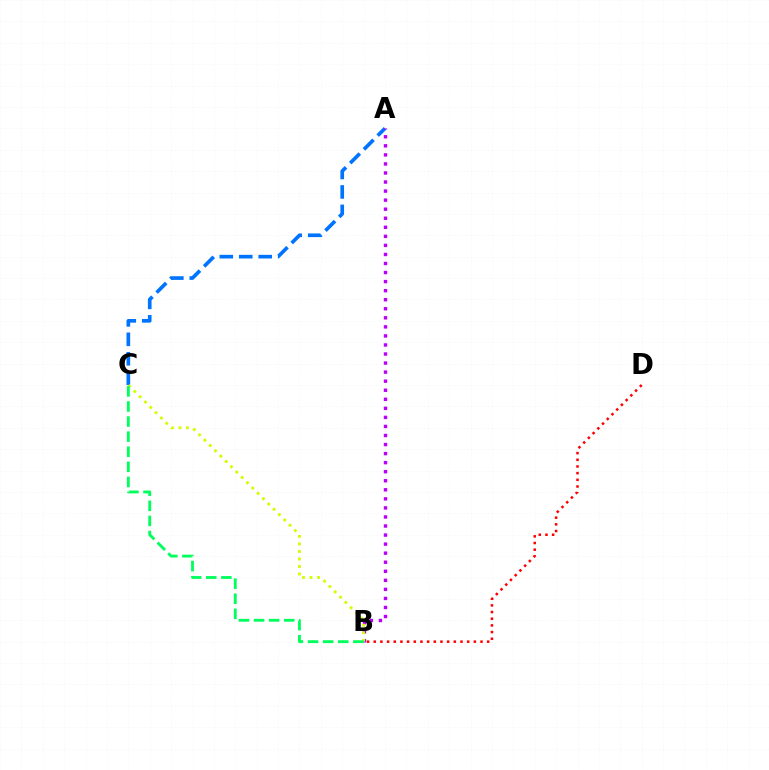{('A', 'C'): [{'color': '#0074ff', 'line_style': 'dashed', 'thickness': 2.64}], ('A', 'B'): [{'color': '#b900ff', 'line_style': 'dotted', 'thickness': 2.46}], ('B', 'D'): [{'color': '#ff0000', 'line_style': 'dotted', 'thickness': 1.81}], ('B', 'C'): [{'color': '#d1ff00', 'line_style': 'dotted', 'thickness': 2.04}, {'color': '#00ff5c', 'line_style': 'dashed', 'thickness': 2.05}]}